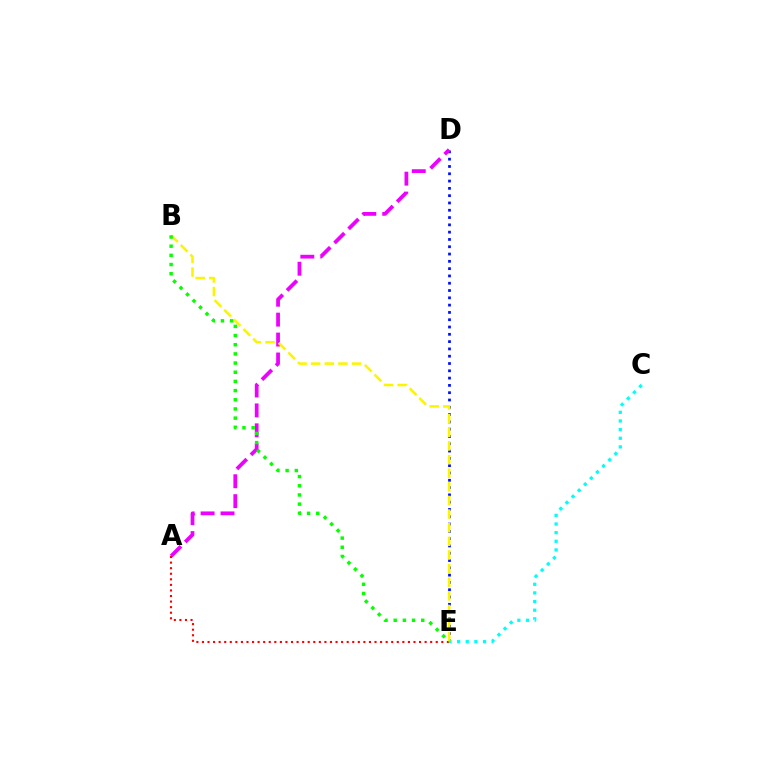{('D', 'E'): [{'color': '#0010ff', 'line_style': 'dotted', 'thickness': 1.98}], ('C', 'E'): [{'color': '#00fff6', 'line_style': 'dotted', 'thickness': 2.35}], ('A', 'D'): [{'color': '#ee00ff', 'line_style': 'dashed', 'thickness': 2.71}], ('A', 'E'): [{'color': '#ff0000', 'line_style': 'dotted', 'thickness': 1.51}], ('B', 'E'): [{'color': '#fcf500', 'line_style': 'dashed', 'thickness': 1.85}, {'color': '#08ff00', 'line_style': 'dotted', 'thickness': 2.49}]}